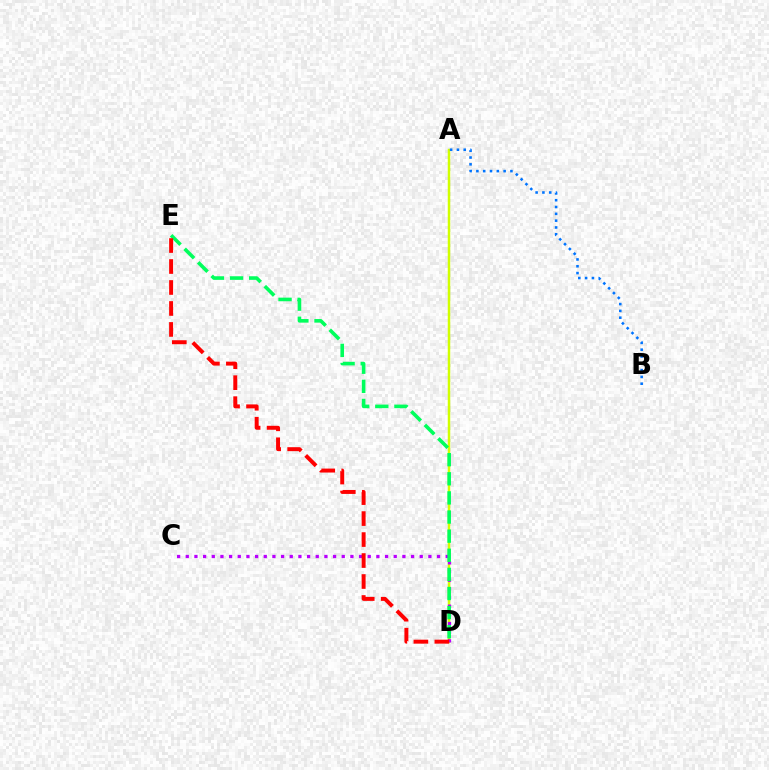{('A', 'D'): [{'color': '#d1ff00', 'line_style': 'solid', 'thickness': 1.79}], ('C', 'D'): [{'color': '#b900ff', 'line_style': 'dotted', 'thickness': 2.35}], ('A', 'B'): [{'color': '#0074ff', 'line_style': 'dotted', 'thickness': 1.85}], ('D', 'E'): [{'color': '#00ff5c', 'line_style': 'dashed', 'thickness': 2.6}, {'color': '#ff0000', 'line_style': 'dashed', 'thickness': 2.85}]}